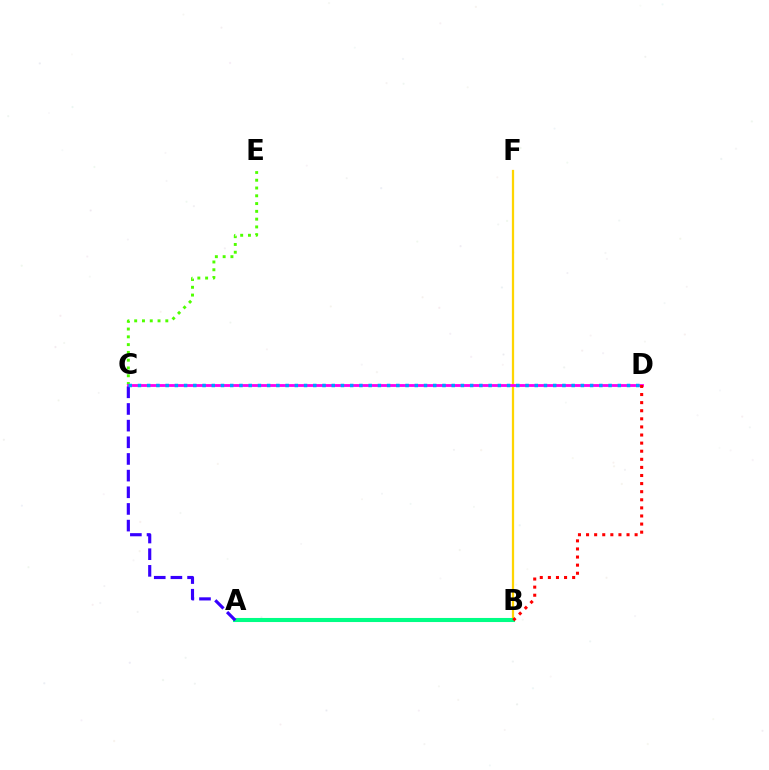{('C', 'E'): [{'color': '#4fff00', 'line_style': 'dotted', 'thickness': 2.11}], ('B', 'F'): [{'color': '#ffd500', 'line_style': 'solid', 'thickness': 1.63}], ('C', 'D'): [{'color': '#ff00ed', 'line_style': 'solid', 'thickness': 2.03}, {'color': '#009eff', 'line_style': 'dotted', 'thickness': 2.51}], ('A', 'B'): [{'color': '#00ff86', 'line_style': 'solid', 'thickness': 2.93}], ('A', 'C'): [{'color': '#3700ff', 'line_style': 'dashed', 'thickness': 2.26}], ('B', 'D'): [{'color': '#ff0000', 'line_style': 'dotted', 'thickness': 2.2}]}